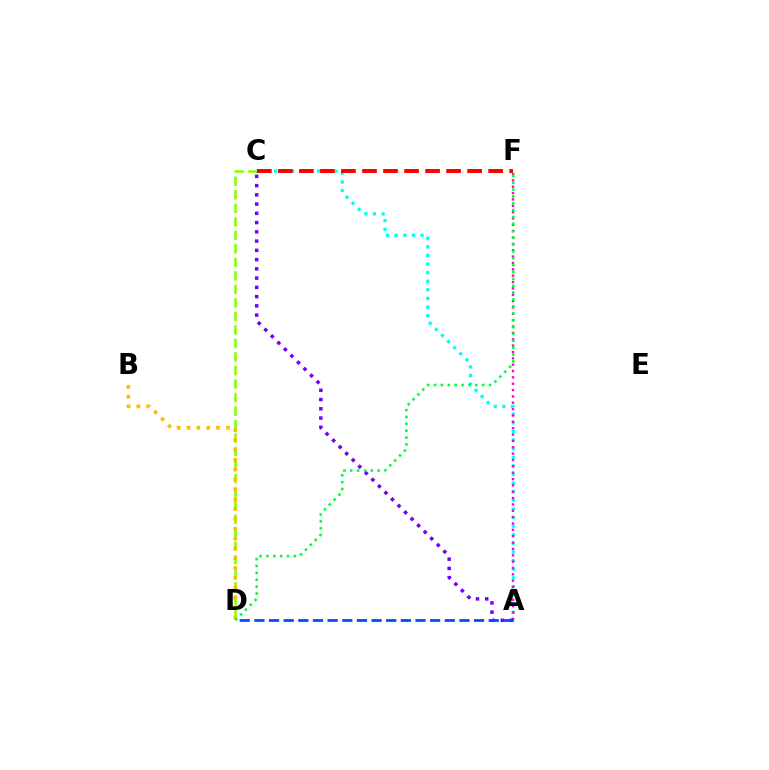{('C', 'D'): [{'color': '#84ff00', 'line_style': 'dashed', 'thickness': 1.84}], ('A', 'C'): [{'color': '#00fff6', 'line_style': 'dotted', 'thickness': 2.34}, {'color': '#7200ff', 'line_style': 'dotted', 'thickness': 2.51}], ('A', 'F'): [{'color': '#ff00cf', 'line_style': 'dotted', 'thickness': 1.73}], ('C', 'F'): [{'color': '#ff0000', 'line_style': 'dashed', 'thickness': 2.86}], ('A', 'D'): [{'color': '#004bff', 'line_style': 'dashed', 'thickness': 1.99}], ('B', 'D'): [{'color': '#ffbd00', 'line_style': 'dotted', 'thickness': 2.67}], ('D', 'F'): [{'color': '#00ff39', 'line_style': 'dotted', 'thickness': 1.87}]}